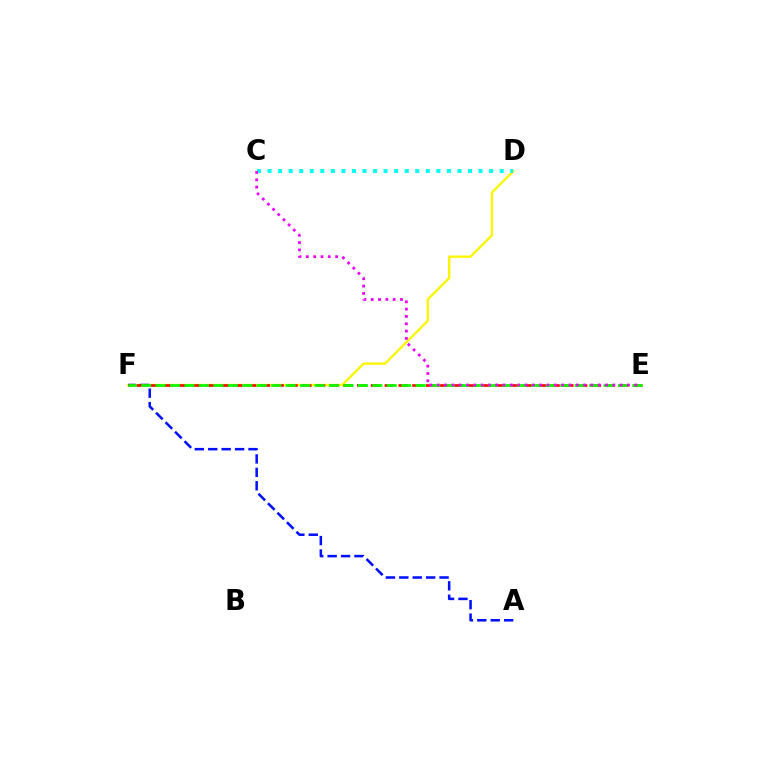{('D', 'F'): [{'color': '#fcf500', 'line_style': 'solid', 'thickness': 1.69}], ('A', 'F'): [{'color': '#0010ff', 'line_style': 'dashed', 'thickness': 1.82}], ('E', 'F'): [{'color': '#ff0000', 'line_style': 'dashed', 'thickness': 1.87}, {'color': '#08ff00', 'line_style': 'dashed', 'thickness': 1.96}], ('C', 'D'): [{'color': '#00fff6', 'line_style': 'dotted', 'thickness': 2.87}], ('C', 'E'): [{'color': '#ee00ff', 'line_style': 'dotted', 'thickness': 1.99}]}